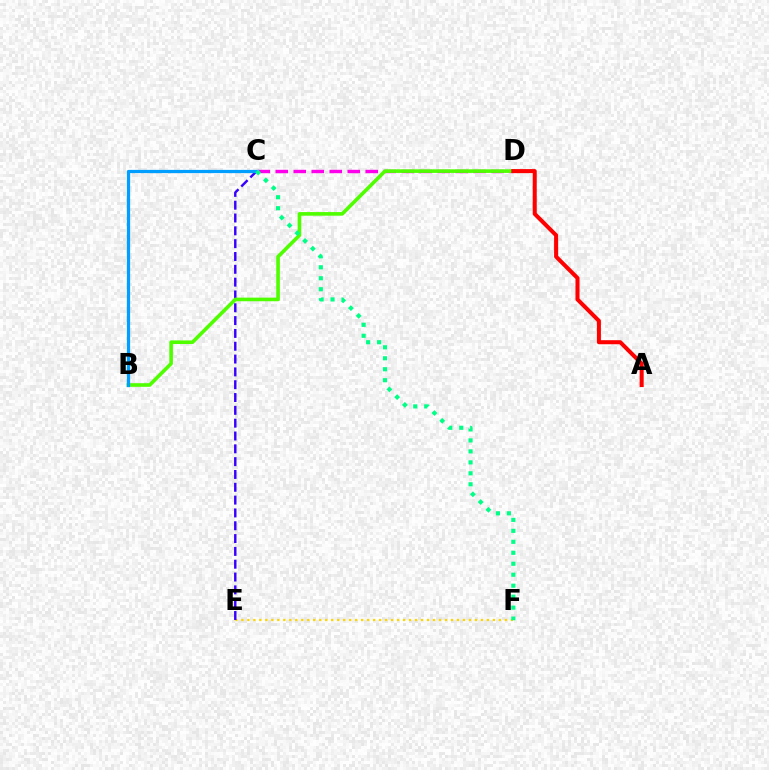{('E', 'F'): [{'color': '#ffd500', 'line_style': 'dotted', 'thickness': 1.63}], ('C', 'D'): [{'color': '#ff00ed', 'line_style': 'dashed', 'thickness': 2.44}], ('C', 'E'): [{'color': '#3700ff', 'line_style': 'dashed', 'thickness': 1.74}], ('B', 'D'): [{'color': '#4fff00', 'line_style': 'solid', 'thickness': 2.6}], ('B', 'C'): [{'color': '#009eff', 'line_style': 'solid', 'thickness': 2.34}], ('C', 'F'): [{'color': '#00ff86', 'line_style': 'dotted', 'thickness': 2.98}], ('A', 'D'): [{'color': '#ff0000', 'line_style': 'solid', 'thickness': 2.91}]}